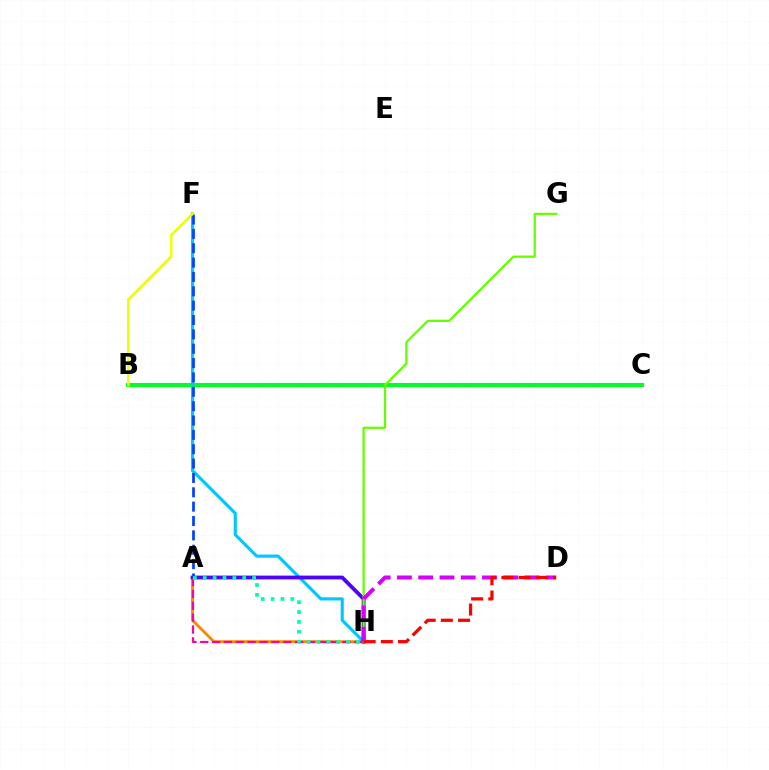{('B', 'C'): [{'color': '#00ff27', 'line_style': 'solid', 'thickness': 2.95}], ('A', 'H'): [{'color': '#ff8800', 'line_style': 'solid', 'thickness': 2.04}, {'color': '#4f00ff', 'line_style': 'solid', 'thickness': 2.73}, {'color': '#ff00a0', 'line_style': 'dashed', 'thickness': 1.61}, {'color': '#00ffaf', 'line_style': 'dotted', 'thickness': 2.68}], ('F', 'H'): [{'color': '#00c7ff', 'line_style': 'solid', 'thickness': 2.25}], ('A', 'F'): [{'color': '#003fff', 'line_style': 'dashed', 'thickness': 1.95}], ('G', 'H'): [{'color': '#66ff00', 'line_style': 'solid', 'thickness': 1.63}], ('B', 'F'): [{'color': '#eeff00', 'line_style': 'solid', 'thickness': 1.87}], ('D', 'H'): [{'color': '#d600ff', 'line_style': 'dashed', 'thickness': 2.89}, {'color': '#ff0000', 'line_style': 'dashed', 'thickness': 2.34}]}